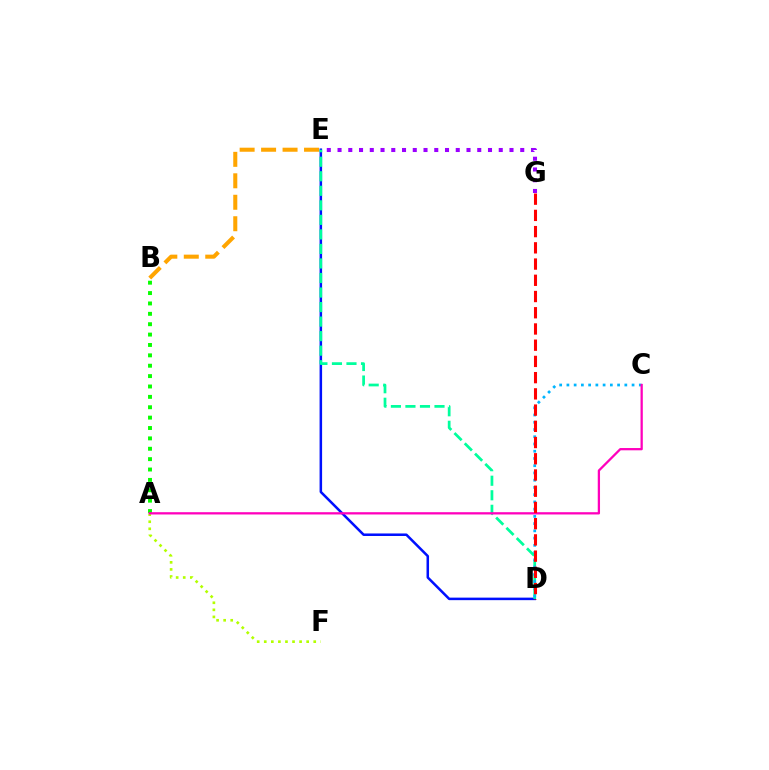{('D', 'E'): [{'color': '#0010ff', 'line_style': 'solid', 'thickness': 1.82}, {'color': '#00ff9d', 'line_style': 'dashed', 'thickness': 1.97}], ('C', 'D'): [{'color': '#00b5ff', 'line_style': 'dotted', 'thickness': 1.97}], ('A', 'B'): [{'color': '#08ff00', 'line_style': 'dotted', 'thickness': 2.82}], ('A', 'F'): [{'color': '#b3ff00', 'line_style': 'dotted', 'thickness': 1.92}], ('A', 'C'): [{'color': '#ff00bd', 'line_style': 'solid', 'thickness': 1.64}], ('B', 'E'): [{'color': '#ffa500', 'line_style': 'dashed', 'thickness': 2.92}], ('E', 'G'): [{'color': '#9b00ff', 'line_style': 'dotted', 'thickness': 2.92}], ('D', 'G'): [{'color': '#ff0000', 'line_style': 'dashed', 'thickness': 2.2}]}